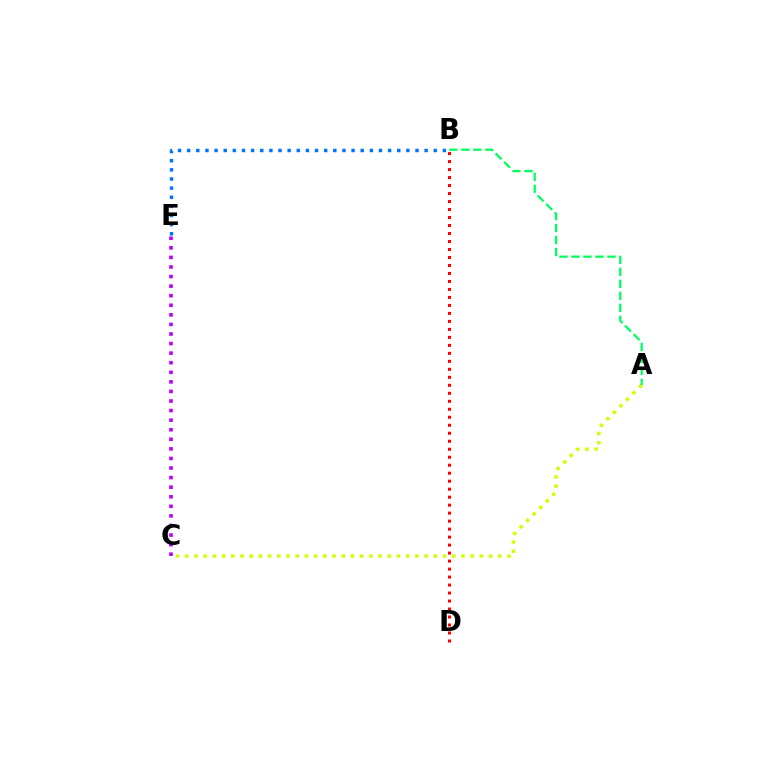{('A', 'C'): [{'color': '#d1ff00', 'line_style': 'dotted', 'thickness': 2.5}], ('C', 'E'): [{'color': '#b900ff', 'line_style': 'dotted', 'thickness': 2.6}], ('B', 'E'): [{'color': '#0074ff', 'line_style': 'dotted', 'thickness': 2.48}], ('B', 'D'): [{'color': '#ff0000', 'line_style': 'dotted', 'thickness': 2.17}], ('A', 'B'): [{'color': '#00ff5c', 'line_style': 'dashed', 'thickness': 1.63}]}